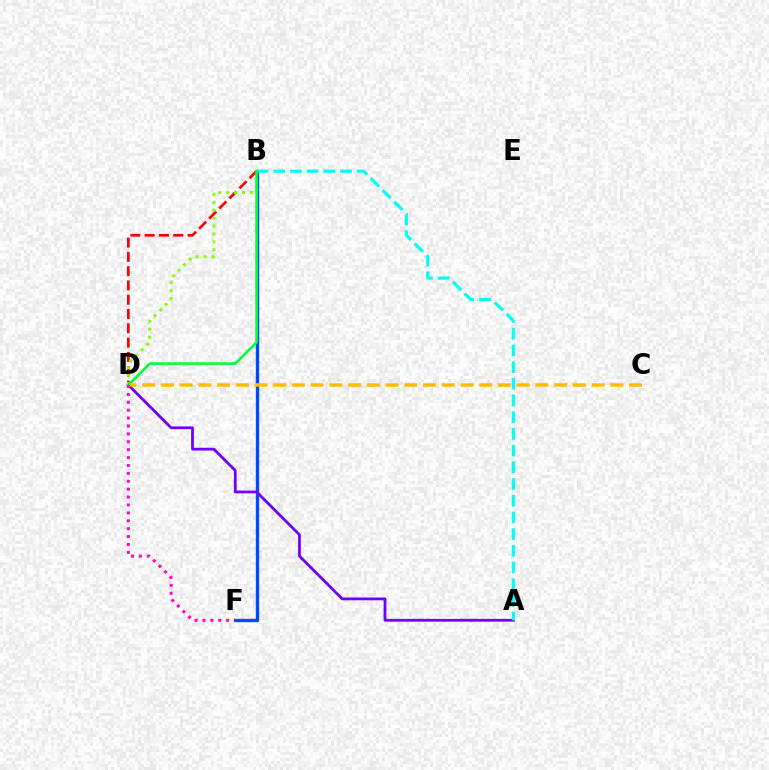{('B', 'F'): [{'color': '#004bff', 'line_style': 'solid', 'thickness': 2.42}], ('A', 'D'): [{'color': '#7200ff', 'line_style': 'solid', 'thickness': 2.0}], ('B', 'D'): [{'color': '#ff0000', 'line_style': 'dashed', 'thickness': 1.94}, {'color': '#84ff00', 'line_style': 'dotted', 'thickness': 2.15}, {'color': '#00ff39', 'line_style': 'solid', 'thickness': 1.88}], ('C', 'D'): [{'color': '#ffbd00', 'line_style': 'dashed', 'thickness': 2.54}], ('A', 'B'): [{'color': '#00fff6', 'line_style': 'dashed', 'thickness': 2.27}], ('D', 'F'): [{'color': '#ff00cf', 'line_style': 'dotted', 'thickness': 2.15}]}